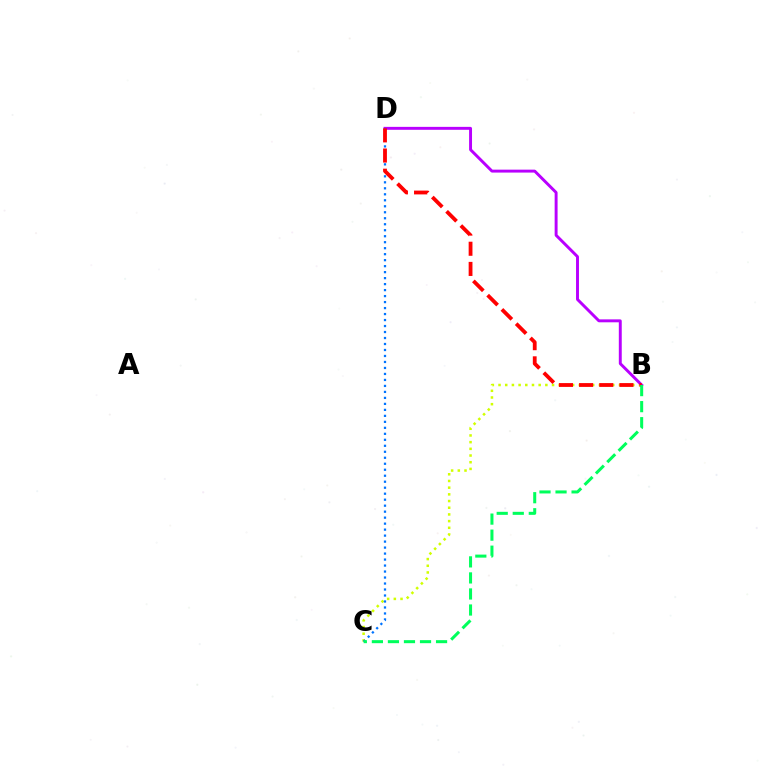{('B', 'C'): [{'color': '#d1ff00', 'line_style': 'dotted', 'thickness': 1.82}, {'color': '#00ff5c', 'line_style': 'dashed', 'thickness': 2.18}], ('B', 'D'): [{'color': '#b900ff', 'line_style': 'solid', 'thickness': 2.11}, {'color': '#ff0000', 'line_style': 'dashed', 'thickness': 2.74}], ('C', 'D'): [{'color': '#0074ff', 'line_style': 'dotted', 'thickness': 1.63}]}